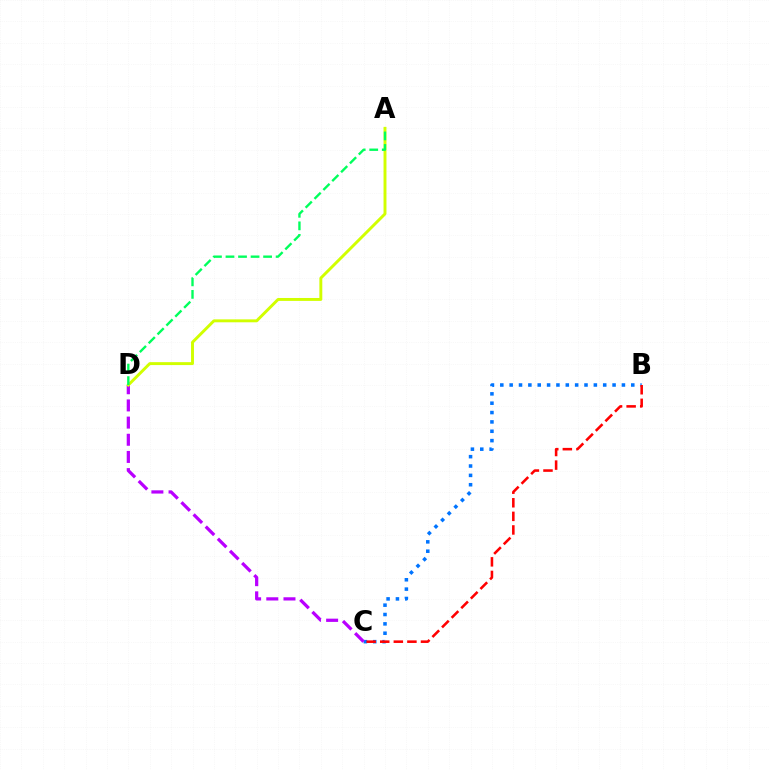{('B', 'C'): [{'color': '#0074ff', 'line_style': 'dotted', 'thickness': 2.54}, {'color': '#ff0000', 'line_style': 'dashed', 'thickness': 1.85}], ('C', 'D'): [{'color': '#b900ff', 'line_style': 'dashed', 'thickness': 2.33}], ('A', 'D'): [{'color': '#d1ff00', 'line_style': 'solid', 'thickness': 2.11}, {'color': '#00ff5c', 'line_style': 'dashed', 'thickness': 1.7}]}